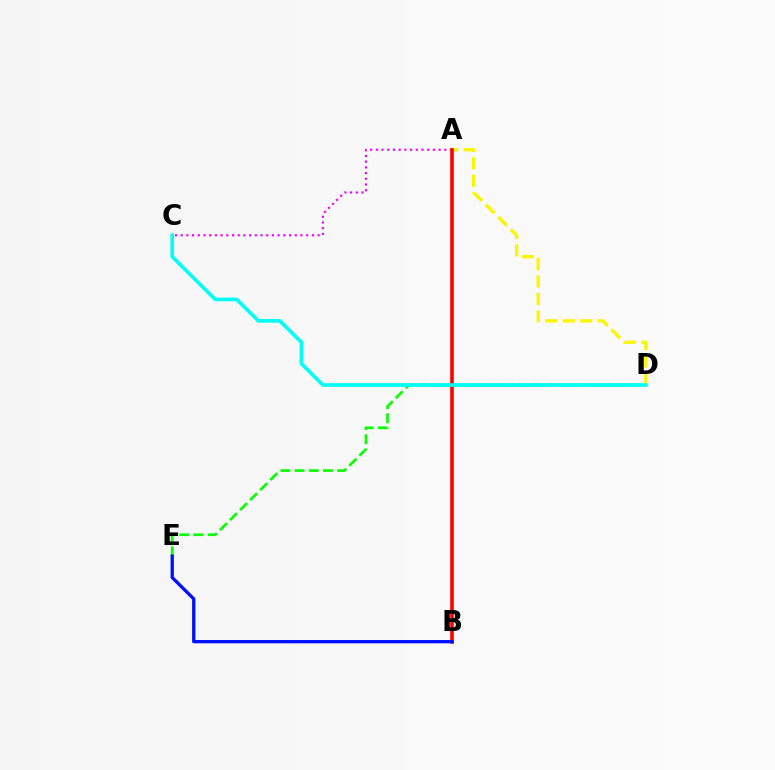{('A', 'D'): [{'color': '#fcf500', 'line_style': 'dashed', 'thickness': 2.38}], ('A', 'C'): [{'color': '#ee00ff', 'line_style': 'dotted', 'thickness': 1.55}], ('D', 'E'): [{'color': '#08ff00', 'line_style': 'dashed', 'thickness': 1.93}], ('A', 'B'): [{'color': '#ff0000', 'line_style': 'solid', 'thickness': 2.59}], ('C', 'D'): [{'color': '#00fff6', 'line_style': 'solid', 'thickness': 2.61}], ('B', 'E'): [{'color': '#0010ff', 'line_style': 'solid', 'thickness': 2.36}]}